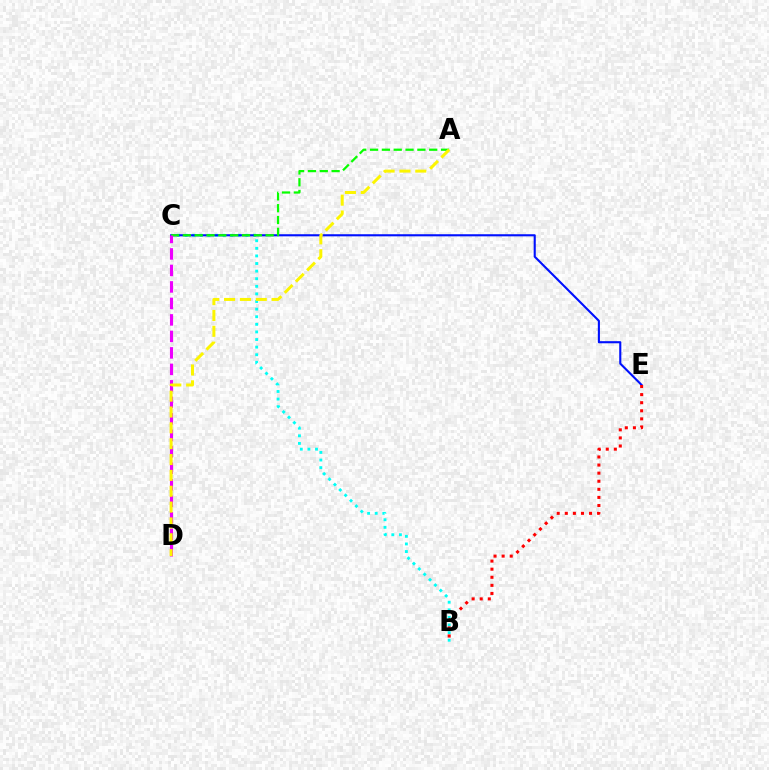{('B', 'C'): [{'color': '#00fff6', 'line_style': 'dotted', 'thickness': 2.07}], ('C', 'E'): [{'color': '#0010ff', 'line_style': 'solid', 'thickness': 1.52}], ('A', 'C'): [{'color': '#08ff00', 'line_style': 'dashed', 'thickness': 1.61}], ('C', 'D'): [{'color': '#ee00ff', 'line_style': 'dashed', 'thickness': 2.24}], ('A', 'D'): [{'color': '#fcf500', 'line_style': 'dashed', 'thickness': 2.15}], ('B', 'E'): [{'color': '#ff0000', 'line_style': 'dotted', 'thickness': 2.2}]}